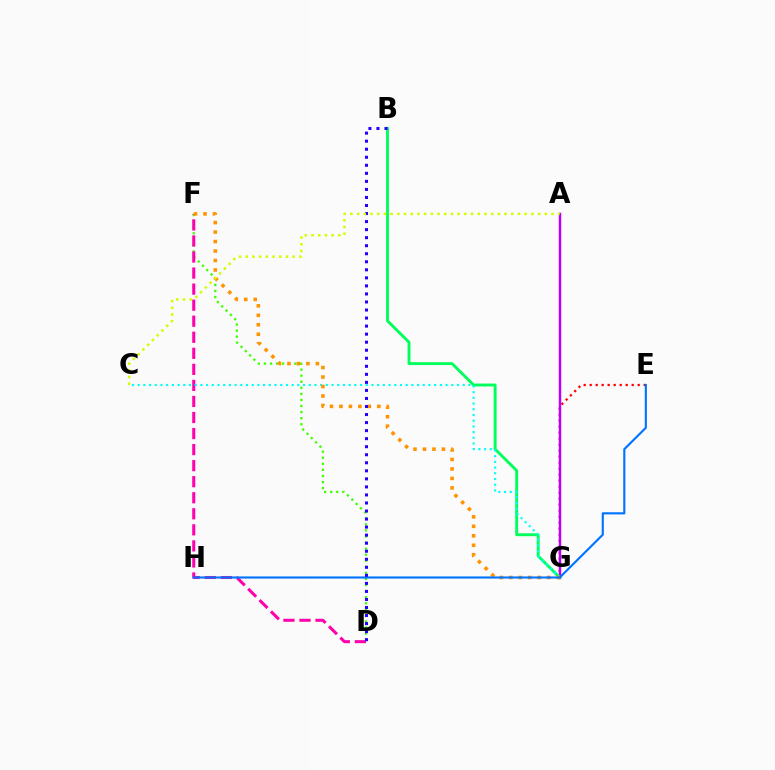{('E', 'G'): [{'color': '#ff0000', 'line_style': 'dotted', 'thickness': 1.63}], ('D', 'F'): [{'color': '#3dff00', 'line_style': 'dotted', 'thickness': 1.65}, {'color': '#ff00ac', 'line_style': 'dashed', 'thickness': 2.18}], ('A', 'G'): [{'color': '#b900ff', 'line_style': 'solid', 'thickness': 1.78}], ('B', 'G'): [{'color': '#00ff5c', 'line_style': 'solid', 'thickness': 2.09}], ('C', 'G'): [{'color': '#00fff6', 'line_style': 'dotted', 'thickness': 1.55}], ('F', 'G'): [{'color': '#ff9400', 'line_style': 'dotted', 'thickness': 2.58}], ('E', 'H'): [{'color': '#0074ff', 'line_style': 'solid', 'thickness': 1.54}], ('B', 'D'): [{'color': '#2500ff', 'line_style': 'dotted', 'thickness': 2.18}], ('A', 'C'): [{'color': '#d1ff00', 'line_style': 'dotted', 'thickness': 1.82}]}